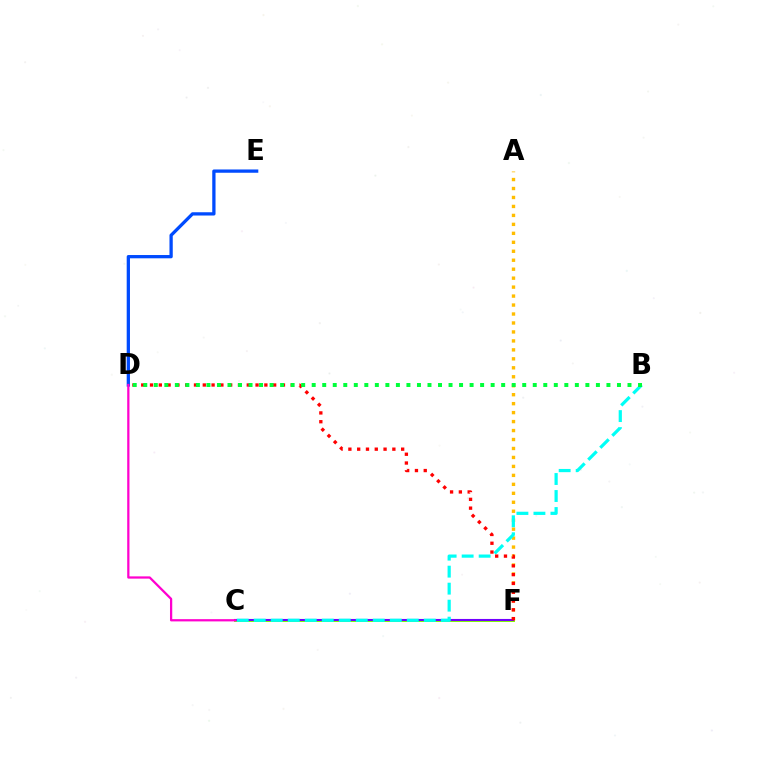{('C', 'F'): [{'color': '#84ff00', 'line_style': 'solid', 'thickness': 2.15}, {'color': '#7200ff', 'line_style': 'solid', 'thickness': 1.51}], ('D', 'E'): [{'color': '#004bff', 'line_style': 'solid', 'thickness': 2.36}], ('A', 'F'): [{'color': '#ffbd00', 'line_style': 'dotted', 'thickness': 2.44}], ('B', 'C'): [{'color': '#00fff6', 'line_style': 'dashed', 'thickness': 2.31}], ('D', 'F'): [{'color': '#ff0000', 'line_style': 'dotted', 'thickness': 2.39}], ('C', 'D'): [{'color': '#ff00cf', 'line_style': 'solid', 'thickness': 1.62}], ('B', 'D'): [{'color': '#00ff39', 'line_style': 'dotted', 'thickness': 2.86}]}